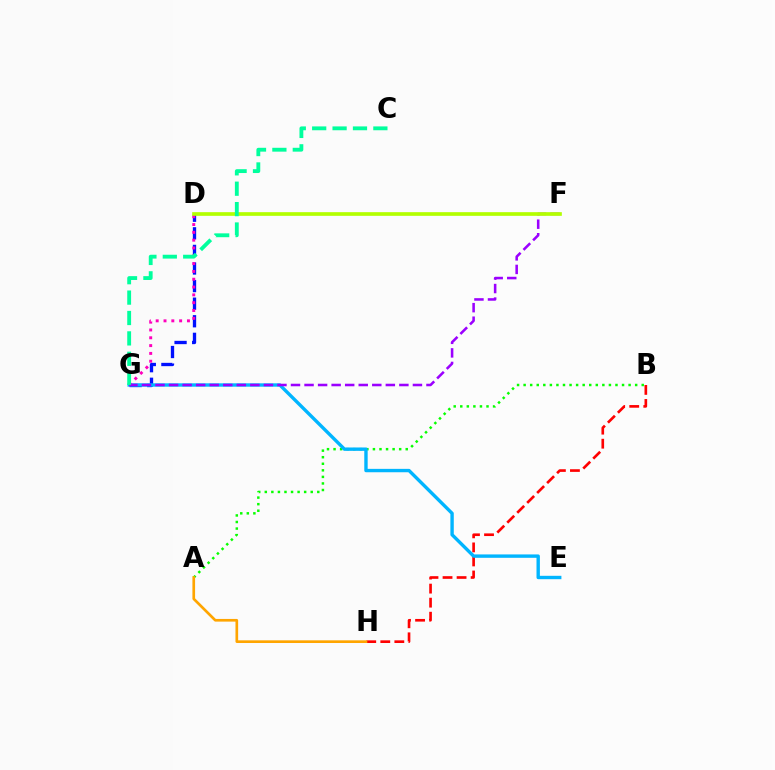{('D', 'G'): [{'color': '#0010ff', 'line_style': 'dashed', 'thickness': 2.39}, {'color': '#ff00bd', 'line_style': 'dotted', 'thickness': 2.12}], ('B', 'H'): [{'color': '#ff0000', 'line_style': 'dashed', 'thickness': 1.91}], ('A', 'B'): [{'color': '#08ff00', 'line_style': 'dotted', 'thickness': 1.78}], ('E', 'G'): [{'color': '#00b5ff', 'line_style': 'solid', 'thickness': 2.44}], ('F', 'G'): [{'color': '#9b00ff', 'line_style': 'dashed', 'thickness': 1.84}], ('A', 'H'): [{'color': '#ffa500', 'line_style': 'solid', 'thickness': 1.92}], ('D', 'F'): [{'color': '#b3ff00', 'line_style': 'solid', 'thickness': 2.64}], ('C', 'G'): [{'color': '#00ff9d', 'line_style': 'dashed', 'thickness': 2.77}]}